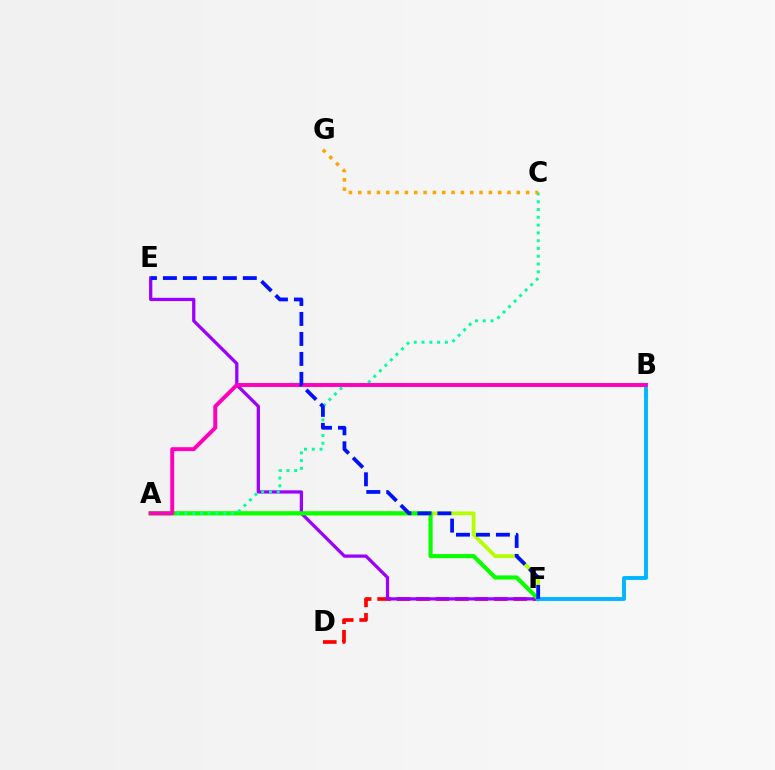{('A', 'F'): [{'color': '#b3ff00', 'line_style': 'solid', 'thickness': 2.7}, {'color': '#08ff00', 'line_style': 'solid', 'thickness': 2.98}], ('D', 'F'): [{'color': '#ff0000', 'line_style': 'dashed', 'thickness': 2.64}], ('E', 'F'): [{'color': '#9b00ff', 'line_style': 'solid', 'thickness': 2.35}, {'color': '#0010ff', 'line_style': 'dashed', 'thickness': 2.71}], ('B', 'F'): [{'color': '#00b5ff', 'line_style': 'solid', 'thickness': 2.8}], ('A', 'C'): [{'color': '#00ff9d', 'line_style': 'dotted', 'thickness': 2.11}], ('A', 'B'): [{'color': '#ff00bd', 'line_style': 'solid', 'thickness': 2.83}], ('C', 'G'): [{'color': '#ffa500', 'line_style': 'dotted', 'thickness': 2.53}]}